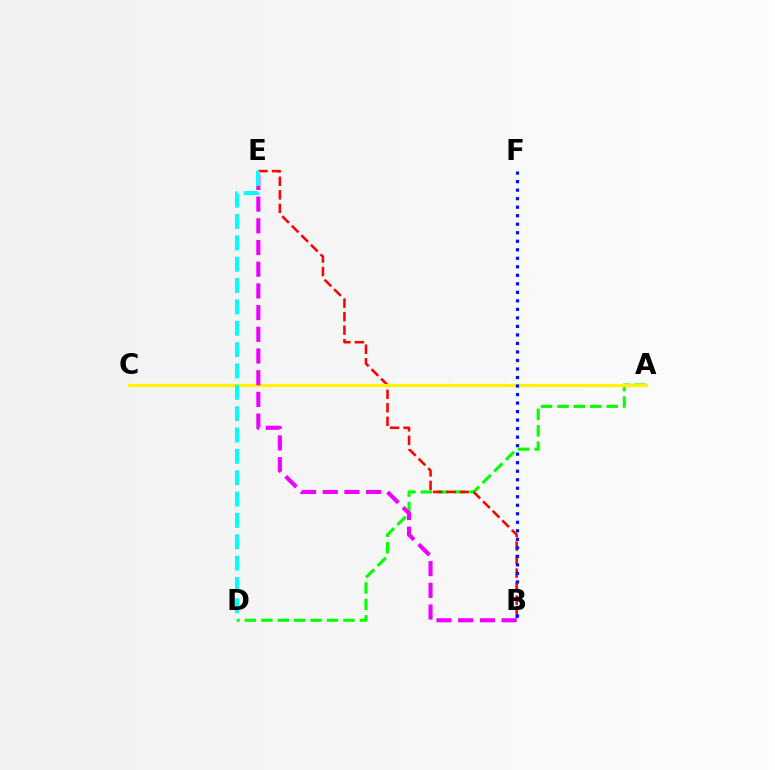{('A', 'D'): [{'color': '#08ff00', 'line_style': 'dashed', 'thickness': 2.23}], ('B', 'E'): [{'color': '#ff0000', 'line_style': 'dashed', 'thickness': 1.84}, {'color': '#ee00ff', 'line_style': 'dashed', 'thickness': 2.95}], ('A', 'C'): [{'color': '#fcf500', 'line_style': 'solid', 'thickness': 2.31}], ('D', 'E'): [{'color': '#00fff6', 'line_style': 'dashed', 'thickness': 2.9}], ('B', 'F'): [{'color': '#0010ff', 'line_style': 'dotted', 'thickness': 2.31}]}